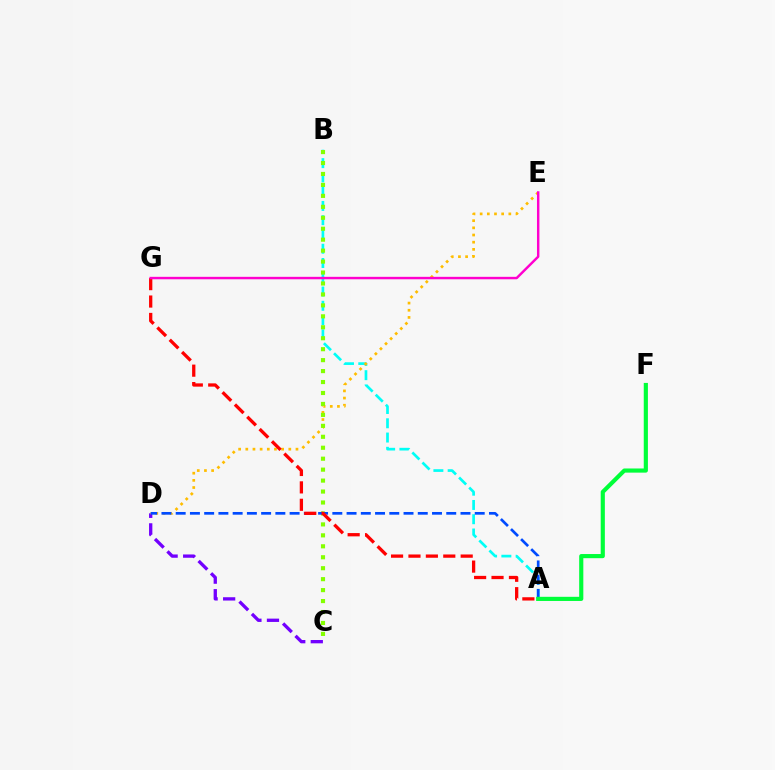{('C', 'D'): [{'color': '#7200ff', 'line_style': 'dashed', 'thickness': 2.38}], ('A', 'B'): [{'color': '#00fff6', 'line_style': 'dashed', 'thickness': 1.94}], ('D', 'E'): [{'color': '#ffbd00', 'line_style': 'dotted', 'thickness': 1.95}], ('B', 'C'): [{'color': '#84ff00', 'line_style': 'dotted', 'thickness': 2.98}], ('A', 'D'): [{'color': '#004bff', 'line_style': 'dashed', 'thickness': 1.93}], ('A', 'F'): [{'color': '#00ff39', 'line_style': 'solid', 'thickness': 2.99}], ('A', 'G'): [{'color': '#ff0000', 'line_style': 'dashed', 'thickness': 2.36}], ('E', 'G'): [{'color': '#ff00cf', 'line_style': 'solid', 'thickness': 1.76}]}